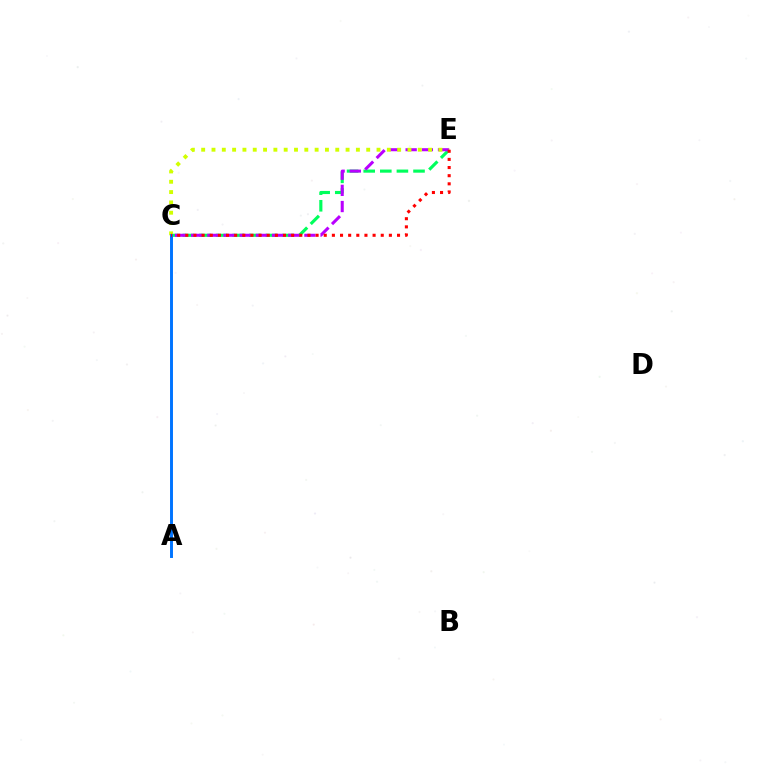{('C', 'E'): [{'color': '#00ff5c', 'line_style': 'dashed', 'thickness': 2.26}, {'color': '#b900ff', 'line_style': 'dashed', 'thickness': 2.2}, {'color': '#d1ff00', 'line_style': 'dotted', 'thickness': 2.8}, {'color': '#ff0000', 'line_style': 'dotted', 'thickness': 2.21}], ('A', 'C'): [{'color': '#0074ff', 'line_style': 'solid', 'thickness': 2.11}]}